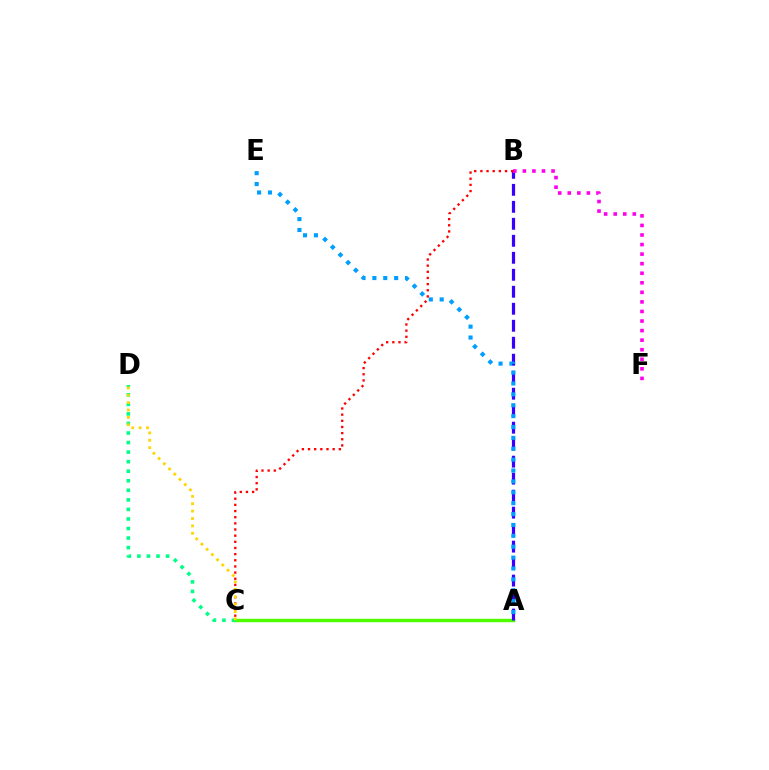{('A', 'C'): [{'color': '#4fff00', 'line_style': 'solid', 'thickness': 2.48}], ('A', 'B'): [{'color': '#3700ff', 'line_style': 'dashed', 'thickness': 2.31}], ('A', 'E'): [{'color': '#009eff', 'line_style': 'dotted', 'thickness': 2.96}], ('C', 'D'): [{'color': '#00ff86', 'line_style': 'dotted', 'thickness': 2.59}, {'color': '#ffd500', 'line_style': 'dotted', 'thickness': 2.01}], ('B', 'F'): [{'color': '#ff00ed', 'line_style': 'dotted', 'thickness': 2.6}], ('B', 'C'): [{'color': '#ff0000', 'line_style': 'dotted', 'thickness': 1.67}]}